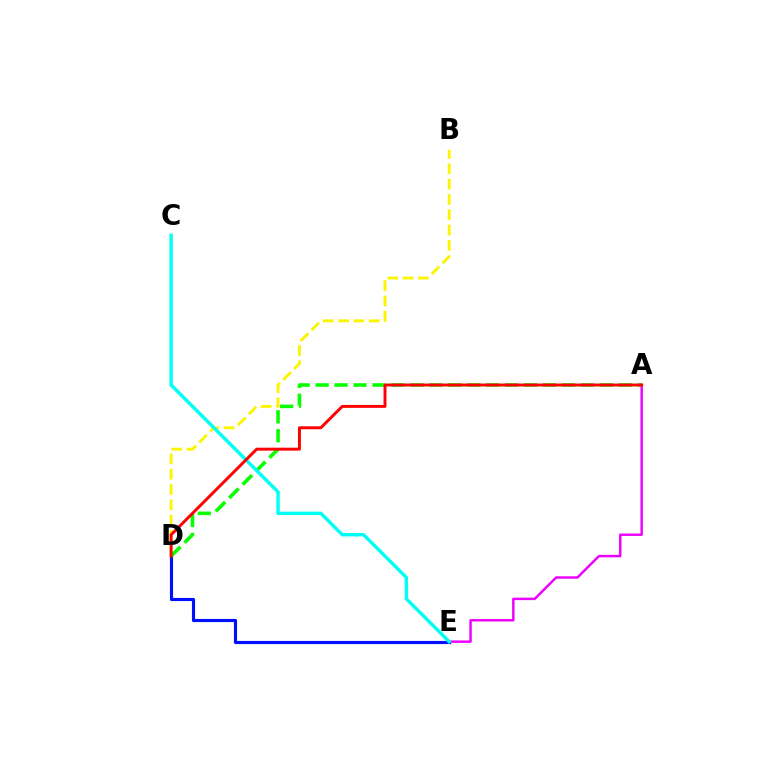{('B', 'D'): [{'color': '#fcf500', 'line_style': 'dashed', 'thickness': 2.08}], ('A', 'E'): [{'color': '#ee00ff', 'line_style': 'solid', 'thickness': 1.76}], ('D', 'E'): [{'color': '#0010ff', 'line_style': 'solid', 'thickness': 2.26}], ('A', 'D'): [{'color': '#08ff00', 'line_style': 'dashed', 'thickness': 2.58}, {'color': '#ff0000', 'line_style': 'solid', 'thickness': 2.12}], ('C', 'E'): [{'color': '#00fff6', 'line_style': 'solid', 'thickness': 2.45}]}